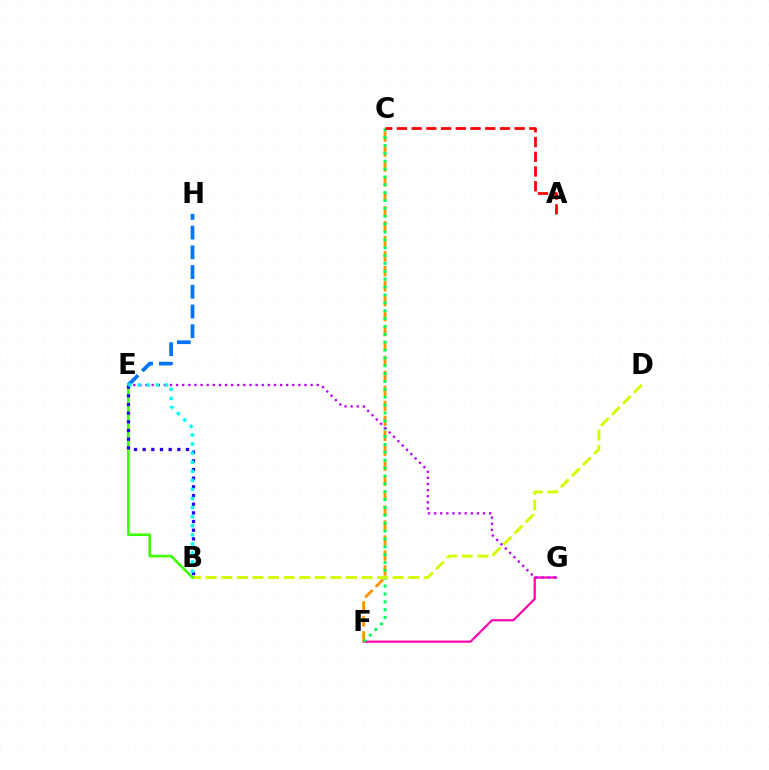{('F', 'G'): [{'color': '#ff00ac', 'line_style': 'solid', 'thickness': 1.57}], ('C', 'F'): [{'color': '#ff9400', 'line_style': 'dashed', 'thickness': 2.03}, {'color': '#00ff5c', 'line_style': 'dotted', 'thickness': 2.14}], ('B', 'D'): [{'color': '#d1ff00', 'line_style': 'dashed', 'thickness': 2.12}], ('E', 'G'): [{'color': '#b900ff', 'line_style': 'dotted', 'thickness': 1.66}], ('B', 'E'): [{'color': '#3dff00', 'line_style': 'solid', 'thickness': 1.86}, {'color': '#2500ff', 'line_style': 'dotted', 'thickness': 2.36}, {'color': '#00fff6', 'line_style': 'dotted', 'thickness': 2.47}], ('E', 'H'): [{'color': '#0074ff', 'line_style': 'dashed', 'thickness': 2.68}], ('A', 'C'): [{'color': '#ff0000', 'line_style': 'dashed', 'thickness': 2.0}]}